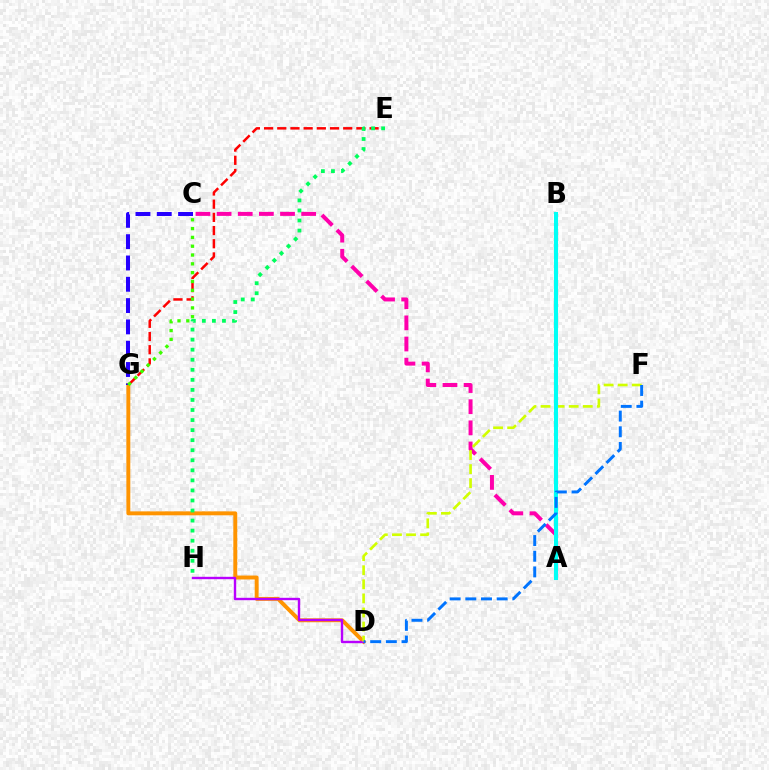{('E', 'G'): [{'color': '#ff0000', 'line_style': 'dashed', 'thickness': 1.79}], ('D', 'G'): [{'color': '#ff9400', 'line_style': 'solid', 'thickness': 2.83}], ('A', 'C'): [{'color': '#ff00ac', 'line_style': 'dashed', 'thickness': 2.87}], ('D', 'H'): [{'color': '#b900ff', 'line_style': 'solid', 'thickness': 1.72}], ('D', 'F'): [{'color': '#d1ff00', 'line_style': 'dashed', 'thickness': 1.91}, {'color': '#0074ff', 'line_style': 'dashed', 'thickness': 2.13}], ('A', 'B'): [{'color': '#00fff6', 'line_style': 'solid', 'thickness': 2.93}], ('C', 'G'): [{'color': '#2500ff', 'line_style': 'dashed', 'thickness': 2.89}, {'color': '#3dff00', 'line_style': 'dotted', 'thickness': 2.39}], ('E', 'H'): [{'color': '#00ff5c', 'line_style': 'dotted', 'thickness': 2.73}]}